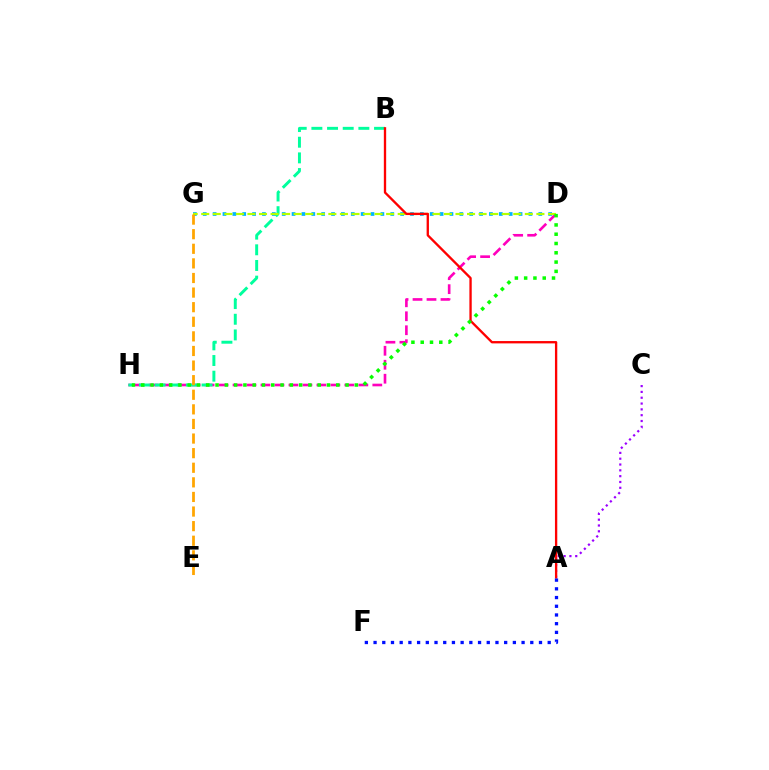{('A', 'C'): [{'color': '#9b00ff', 'line_style': 'dotted', 'thickness': 1.58}], ('D', 'G'): [{'color': '#00b5ff', 'line_style': 'dotted', 'thickness': 2.68}, {'color': '#b3ff00', 'line_style': 'dashed', 'thickness': 1.57}], ('D', 'H'): [{'color': '#ff00bd', 'line_style': 'dashed', 'thickness': 1.9}, {'color': '#08ff00', 'line_style': 'dotted', 'thickness': 2.52}], ('B', 'H'): [{'color': '#00ff9d', 'line_style': 'dashed', 'thickness': 2.13}], ('E', 'G'): [{'color': '#ffa500', 'line_style': 'dashed', 'thickness': 1.98}], ('A', 'B'): [{'color': '#ff0000', 'line_style': 'solid', 'thickness': 1.68}], ('A', 'F'): [{'color': '#0010ff', 'line_style': 'dotted', 'thickness': 2.37}]}